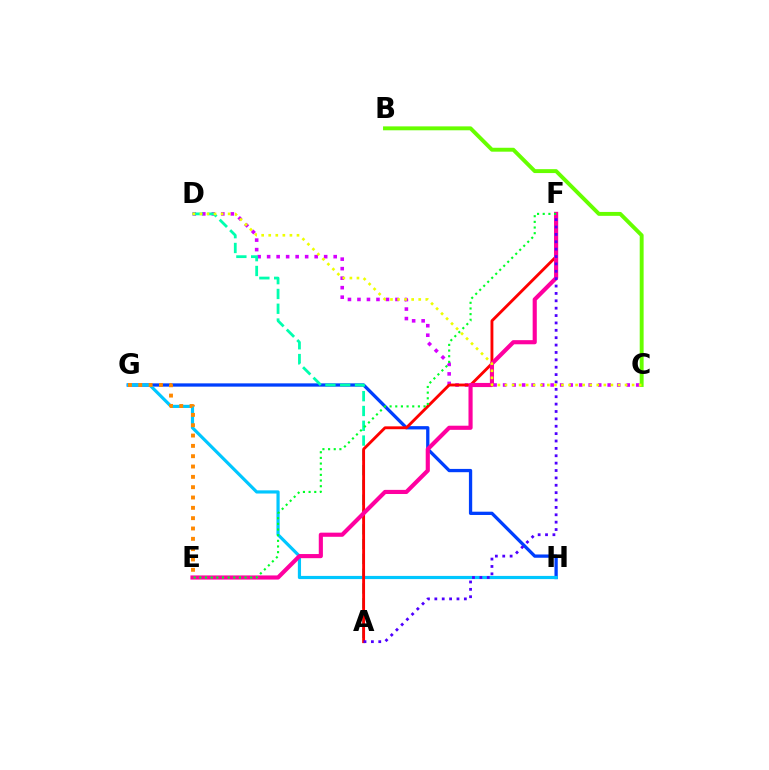{('B', 'C'): [{'color': '#66ff00', 'line_style': 'solid', 'thickness': 2.82}], ('G', 'H'): [{'color': '#003fff', 'line_style': 'solid', 'thickness': 2.37}, {'color': '#00c7ff', 'line_style': 'solid', 'thickness': 2.29}], ('C', 'D'): [{'color': '#d600ff', 'line_style': 'dotted', 'thickness': 2.58}, {'color': '#eeff00', 'line_style': 'dotted', 'thickness': 1.92}], ('A', 'D'): [{'color': '#00ffaf', 'line_style': 'dashed', 'thickness': 2.01}], ('A', 'F'): [{'color': '#ff0000', 'line_style': 'solid', 'thickness': 2.06}, {'color': '#4f00ff', 'line_style': 'dotted', 'thickness': 2.0}], ('E', 'F'): [{'color': '#ff00a0', 'line_style': 'solid', 'thickness': 2.98}, {'color': '#00ff27', 'line_style': 'dotted', 'thickness': 1.54}], ('E', 'G'): [{'color': '#ff8800', 'line_style': 'dotted', 'thickness': 2.81}]}